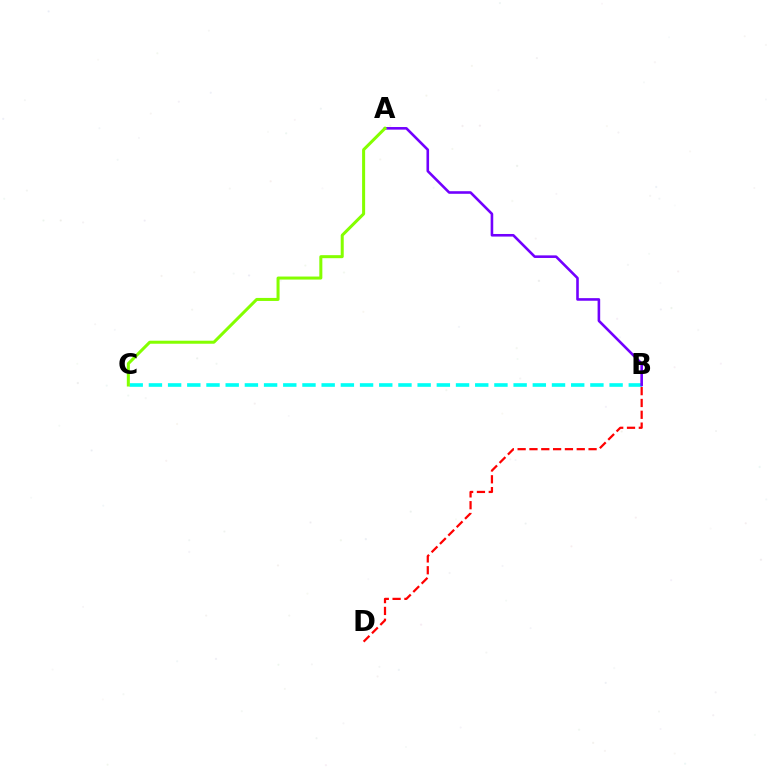{('B', 'D'): [{'color': '#ff0000', 'line_style': 'dashed', 'thickness': 1.61}], ('B', 'C'): [{'color': '#00fff6', 'line_style': 'dashed', 'thickness': 2.61}], ('A', 'B'): [{'color': '#7200ff', 'line_style': 'solid', 'thickness': 1.87}], ('A', 'C'): [{'color': '#84ff00', 'line_style': 'solid', 'thickness': 2.18}]}